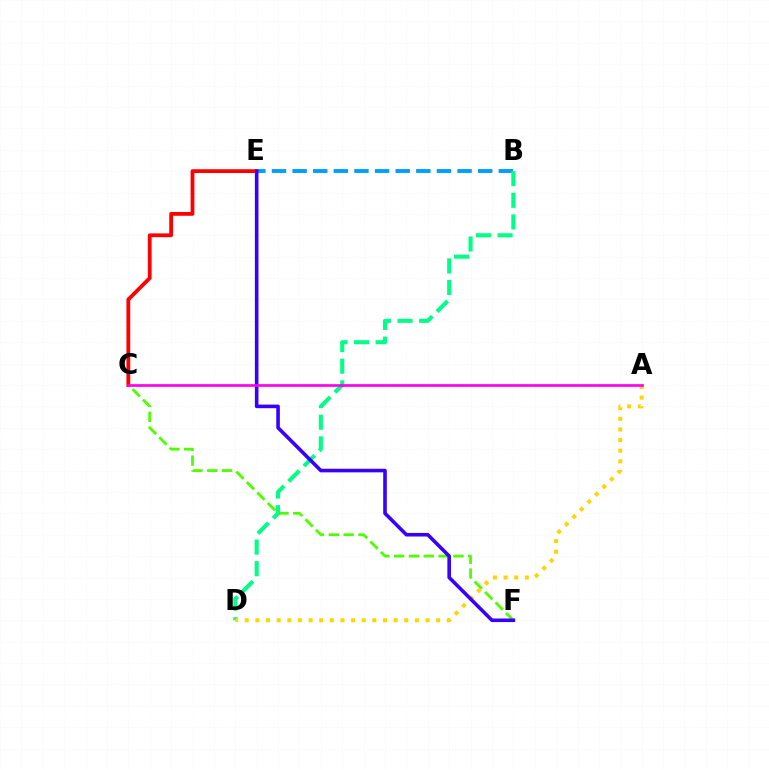{('C', 'F'): [{'color': '#4fff00', 'line_style': 'dashed', 'thickness': 2.01}], ('C', 'E'): [{'color': '#ff0000', 'line_style': 'solid', 'thickness': 2.72}], ('B', 'E'): [{'color': '#009eff', 'line_style': 'dashed', 'thickness': 2.8}], ('B', 'D'): [{'color': '#00ff86', 'line_style': 'dashed', 'thickness': 2.94}], ('A', 'D'): [{'color': '#ffd500', 'line_style': 'dotted', 'thickness': 2.89}], ('E', 'F'): [{'color': '#3700ff', 'line_style': 'solid', 'thickness': 2.59}], ('A', 'C'): [{'color': '#ff00ed', 'line_style': 'solid', 'thickness': 1.94}]}